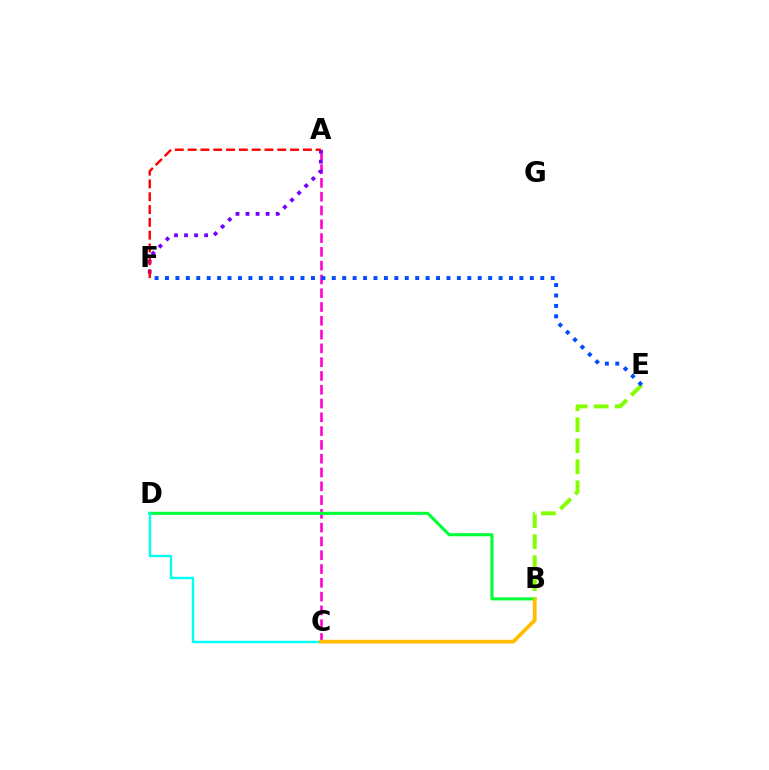{('A', 'C'): [{'color': '#ff00cf', 'line_style': 'dashed', 'thickness': 1.87}], ('A', 'F'): [{'color': '#7200ff', 'line_style': 'dotted', 'thickness': 2.73}, {'color': '#ff0000', 'line_style': 'dashed', 'thickness': 1.74}], ('B', 'D'): [{'color': '#00ff39', 'line_style': 'solid', 'thickness': 2.21}], ('C', 'D'): [{'color': '#00fff6', 'line_style': 'solid', 'thickness': 1.71}], ('B', 'C'): [{'color': '#ffbd00', 'line_style': 'solid', 'thickness': 2.7}], ('B', 'E'): [{'color': '#84ff00', 'line_style': 'dashed', 'thickness': 2.85}], ('E', 'F'): [{'color': '#004bff', 'line_style': 'dotted', 'thickness': 2.83}]}